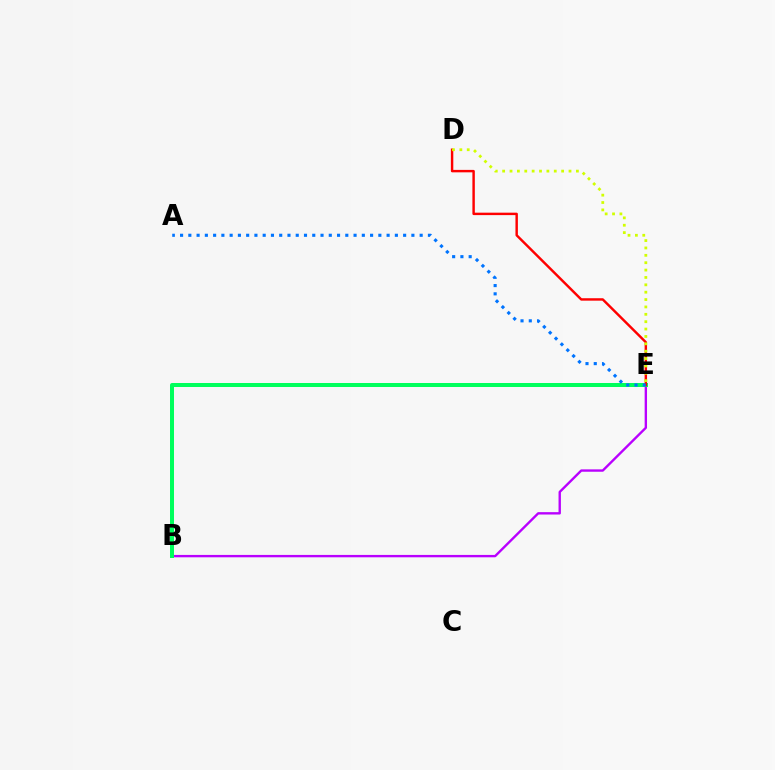{('B', 'E'): [{'color': '#b900ff', 'line_style': 'solid', 'thickness': 1.71}, {'color': '#00ff5c', 'line_style': 'solid', 'thickness': 2.88}], ('D', 'E'): [{'color': '#ff0000', 'line_style': 'solid', 'thickness': 1.75}, {'color': '#d1ff00', 'line_style': 'dotted', 'thickness': 2.0}], ('A', 'E'): [{'color': '#0074ff', 'line_style': 'dotted', 'thickness': 2.24}]}